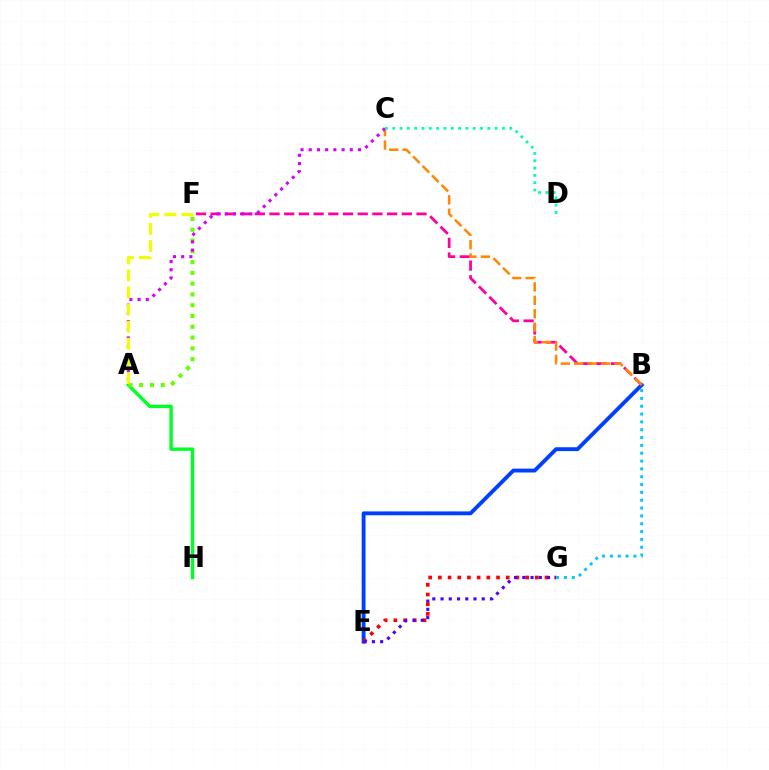{('A', 'H'): [{'color': '#00ff27', 'line_style': 'solid', 'thickness': 2.44}], ('A', 'F'): [{'color': '#66ff00', 'line_style': 'dotted', 'thickness': 2.93}, {'color': '#eeff00', 'line_style': 'dashed', 'thickness': 2.33}], ('B', 'E'): [{'color': '#003fff', 'line_style': 'solid', 'thickness': 2.78}], ('B', 'F'): [{'color': '#ff00a0', 'line_style': 'dashed', 'thickness': 2.0}], ('B', 'C'): [{'color': '#ff8800', 'line_style': 'dashed', 'thickness': 1.82}], ('A', 'C'): [{'color': '#d600ff', 'line_style': 'dotted', 'thickness': 2.23}], ('C', 'D'): [{'color': '#00ffaf', 'line_style': 'dotted', 'thickness': 1.99}], ('E', 'G'): [{'color': '#ff0000', 'line_style': 'dotted', 'thickness': 2.63}, {'color': '#4f00ff', 'line_style': 'dotted', 'thickness': 2.24}], ('B', 'G'): [{'color': '#00c7ff', 'line_style': 'dotted', 'thickness': 2.13}]}